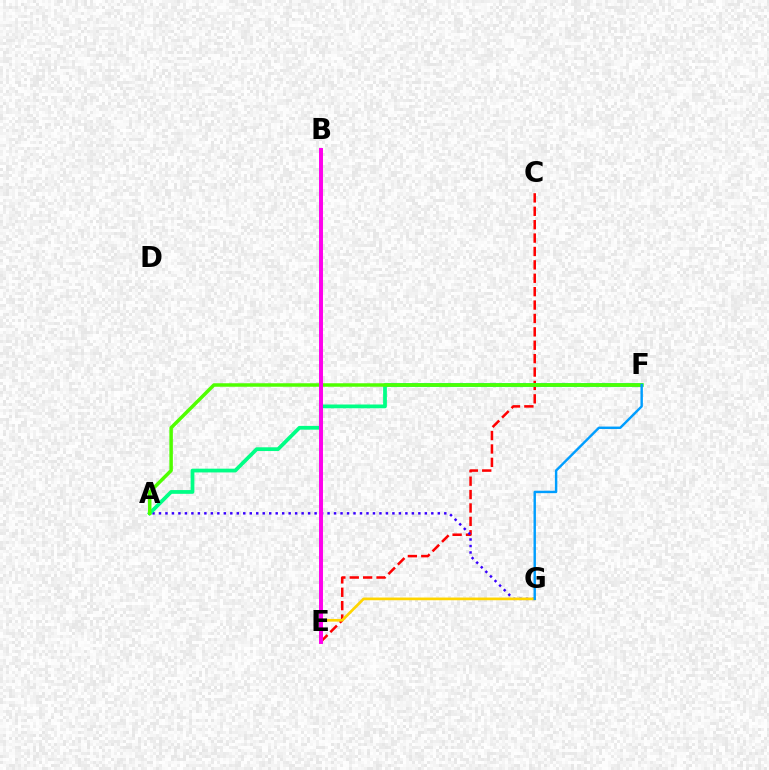{('C', 'E'): [{'color': '#ff0000', 'line_style': 'dashed', 'thickness': 1.82}], ('A', 'G'): [{'color': '#3700ff', 'line_style': 'dotted', 'thickness': 1.76}], ('E', 'G'): [{'color': '#ffd500', 'line_style': 'solid', 'thickness': 1.94}], ('A', 'F'): [{'color': '#00ff86', 'line_style': 'solid', 'thickness': 2.71}, {'color': '#4fff00', 'line_style': 'solid', 'thickness': 2.52}], ('B', 'E'): [{'color': '#ff00ed', 'line_style': 'solid', 'thickness': 2.85}], ('F', 'G'): [{'color': '#009eff', 'line_style': 'solid', 'thickness': 1.75}]}